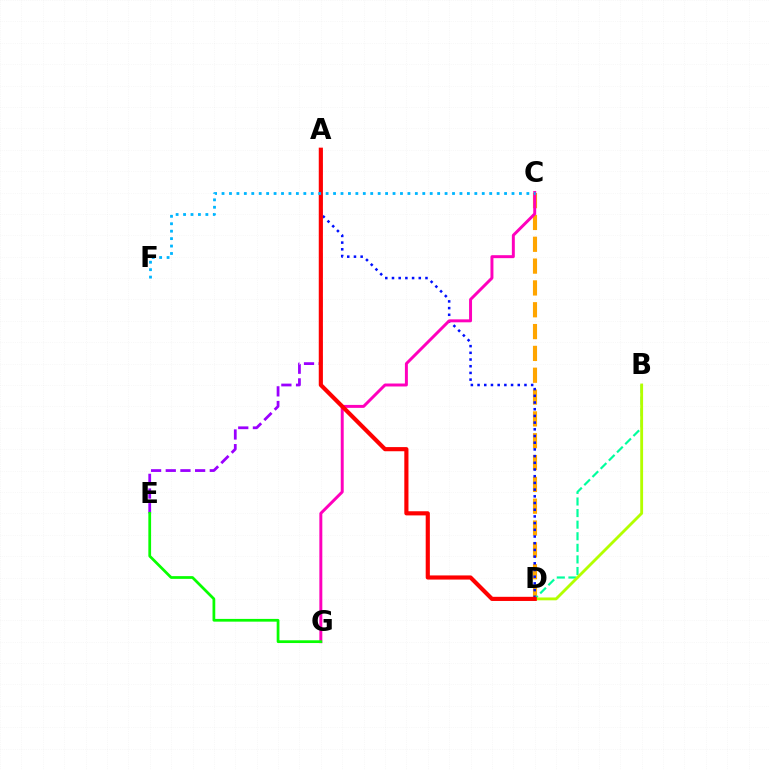{('C', 'D'): [{'color': '#ffa500', 'line_style': 'dashed', 'thickness': 2.97}], ('A', 'E'): [{'color': '#9b00ff', 'line_style': 'dashed', 'thickness': 1.99}], ('A', 'D'): [{'color': '#0010ff', 'line_style': 'dotted', 'thickness': 1.82}, {'color': '#ff0000', 'line_style': 'solid', 'thickness': 2.99}], ('C', 'G'): [{'color': '#ff00bd', 'line_style': 'solid', 'thickness': 2.13}], ('B', 'D'): [{'color': '#00ff9d', 'line_style': 'dashed', 'thickness': 1.57}, {'color': '#b3ff00', 'line_style': 'solid', 'thickness': 2.05}], ('E', 'G'): [{'color': '#08ff00', 'line_style': 'solid', 'thickness': 1.97}], ('C', 'F'): [{'color': '#00b5ff', 'line_style': 'dotted', 'thickness': 2.02}]}